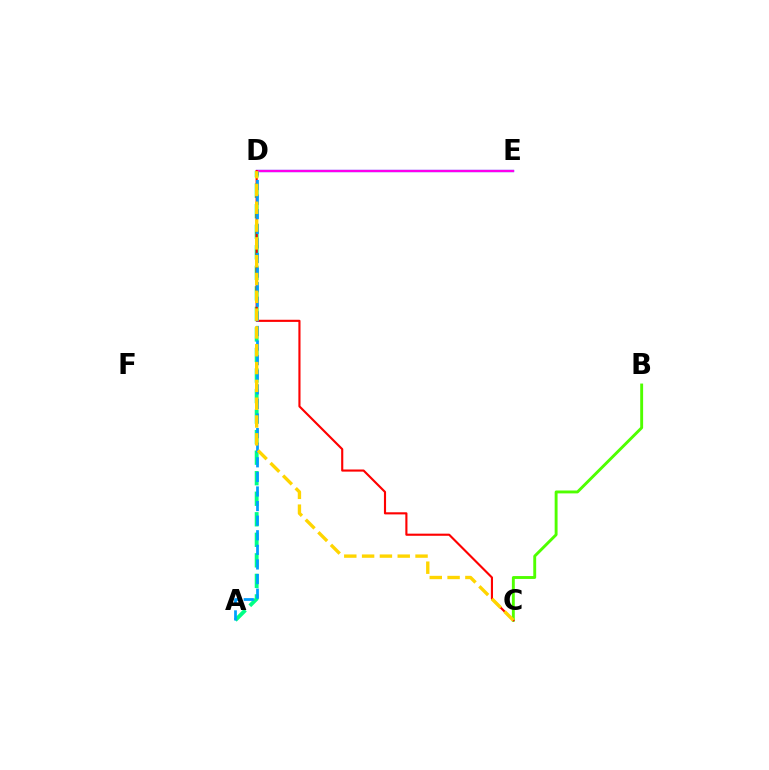{('A', 'D'): [{'color': '#00ff86', 'line_style': 'dashed', 'thickness': 2.79}, {'color': '#009eff', 'line_style': 'dashed', 'thickness': 1.98}], ('D', 'E'): [{'color': '#3700ff', 'line_style': 'solid', 'thickness': 1.67}, {'color': '#ff00ed', 'line_style': 'solid', 'thickness': 1.5}], ('B', 'C'): [{'color': '#4fff00', 'line_style': 'solid', 'thickness': 2.08}], ('C', 'D'): [{'color': '#ff0000', 'line_style': 'solid', 'thickness': 1.53}, {'color': '#ffd500', 'line_style': 'dashed', 'thickness': 2.42}]}